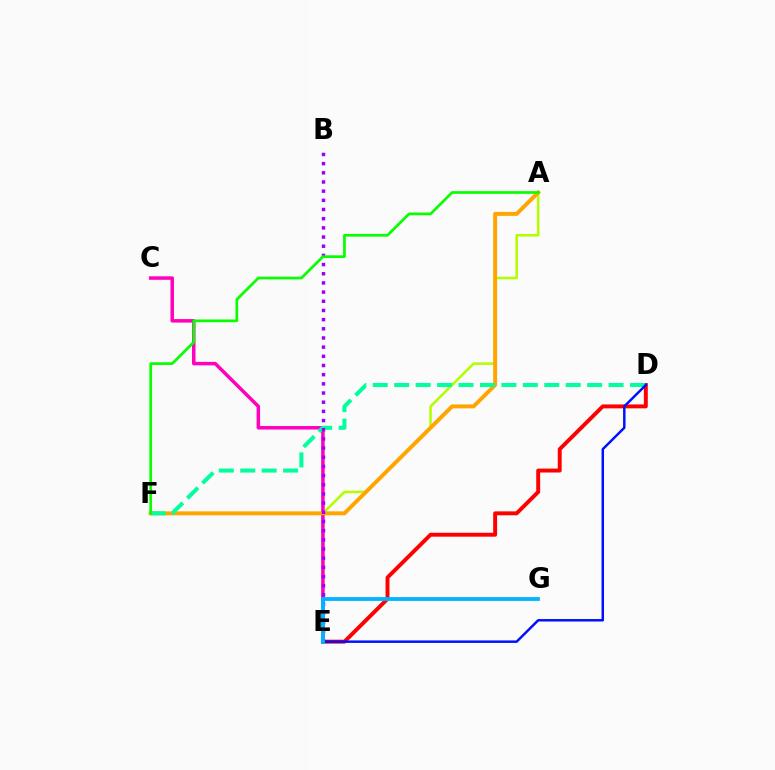{('A', 'E'): [{'color': '#b3ff00', 'line_style': 'solid', 'thickness': 1.83}], ('C', 'E'): [{'color': '#ff00bd', 'line_style': 'solid', 'thickness': 2.52}], ('D', 'E'): [{'color': '#ff0000', 'line_style': 'solid', 'thickness': 2.82}, {'color': '#0010ff', 'line_style': 'solid', 'thickness': 1.78}], ('A', 'F'): [{'color': '#ffa500', 'line_style': 'solid', 'thickness': 2.84}, {'color': '#08ff00', 'line_style': 'solid', 'thickness': 1.95}], ('D', 'F'): [{'color': '#00ff9d', 'line_style': 'dashed', 'thickness': 2.91}], ('B', 'E'): [{'color': '#9b00ff', 'line_style': 'dotted', 'thickness': 2.49}], ('E', 'G'): [{'color': '#00b5ff', 'line_style': 'solid', 'thickness': 2.74}]}